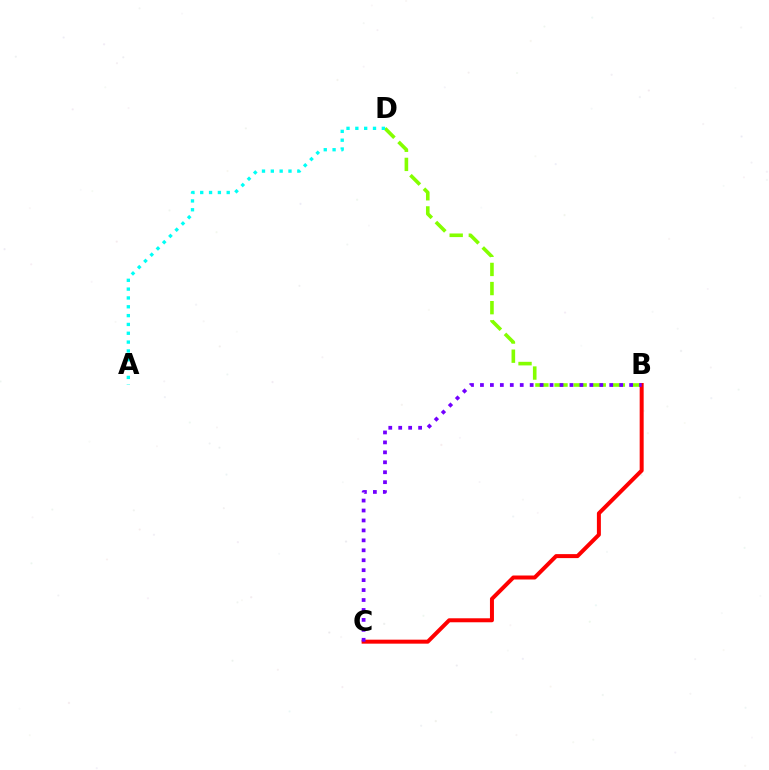{('B', 'D'): [{'color': '#84ff00', 'line_style': 'dashed', 'thickness': 2.6}], ('B', 'C'): [{'color': '#ff0000', 'line_style': 'solid', 'thickness': 2.87}, {'color': '#7200ff', 'line_style': 'dotted', 'thickness': 2.7}], ('A', 'D'): [{'color': '#00fff6', 'line_style': 'dotted', 'thickness': 2.4}]}